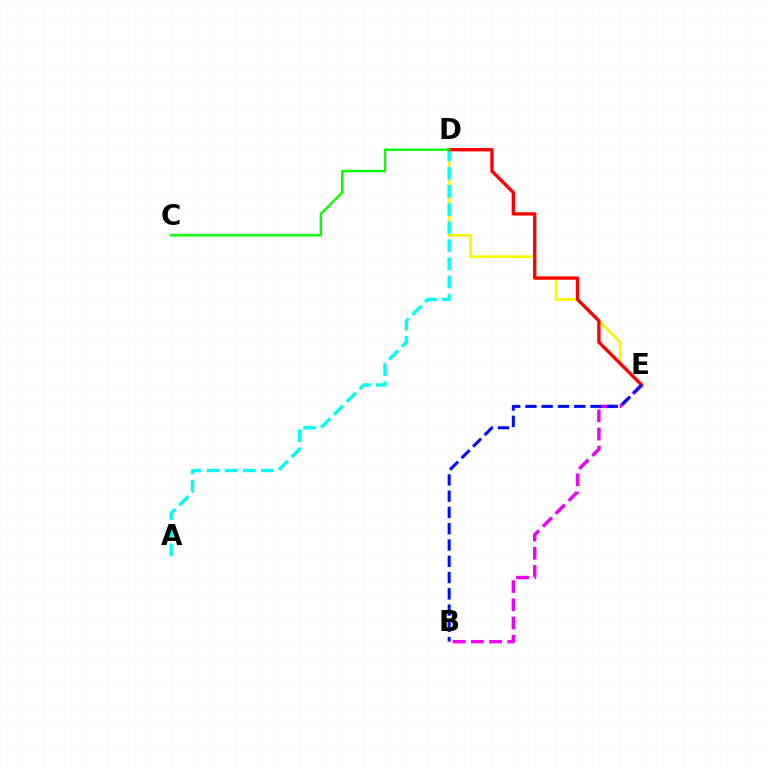{('B', 'E'): [{'color': '#ee00ff', 'line_style': 'dashed', 'thickness': 2.48}, {'color': '#0010ff', 'line_style': 'dashed', 'thickness': 2.21}], ('D', 'E'): [{'color': '#fcf500', 'line_style': 'solid', 'thickness': 1.92}, {'color': '#ff0000', 'line_style': 'solid', 'thickness': 2.4}], ('A', 'D'): [{'color': '#00fff6', 'line_style': 'dashed', 'thickness': 2.46}], ('C', 'D'): [{'color': '#08ff00', 'line_style': 'solid', 'thickness': 1.75}]}